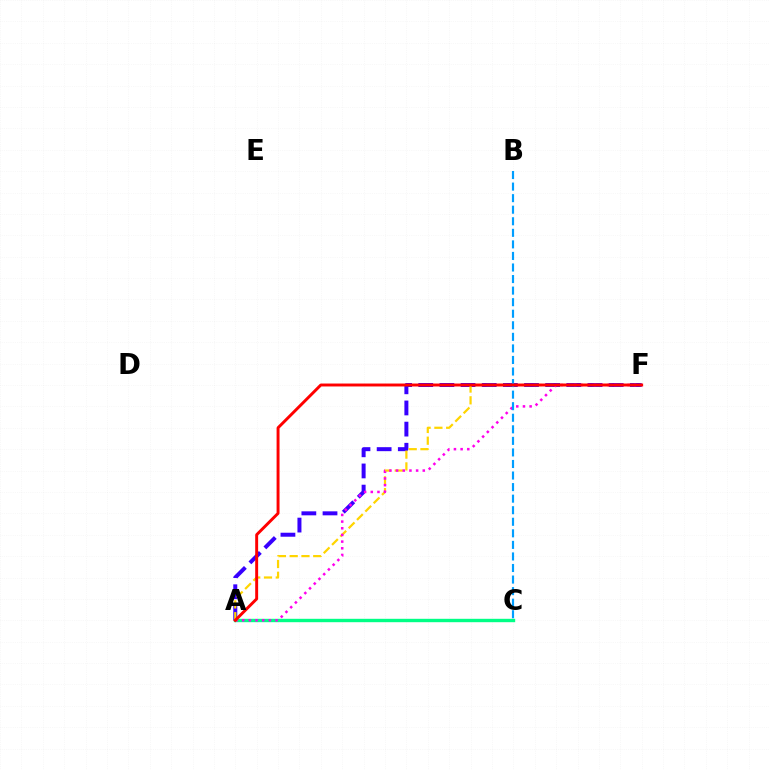{('A', 'F'): [{'color': '#3700ff', 'line_style': 'dashed', 'thickness': 2.87}, {'color': '#ffd500', 'line_style': 'dashed', 'thickness': 1.6}, {'color': '#ff00ed', 'line_style': 'dotted', 'thickness': 1.81}, {'color': '#ff0000', 'line_style': 'solid', 'thickness': 2.11}], ('A', 'C'): [{'color': '#4fff00', 'line_style': 'solid', 'thickness': 2.08}, {'color': '#00ff86', 'line_style': 'solid', 'thickness': 2.44}], ('B', 'C'): [{'color': '#009eff', 'line_style': 'dashed', 'thickness': 1.57}]}